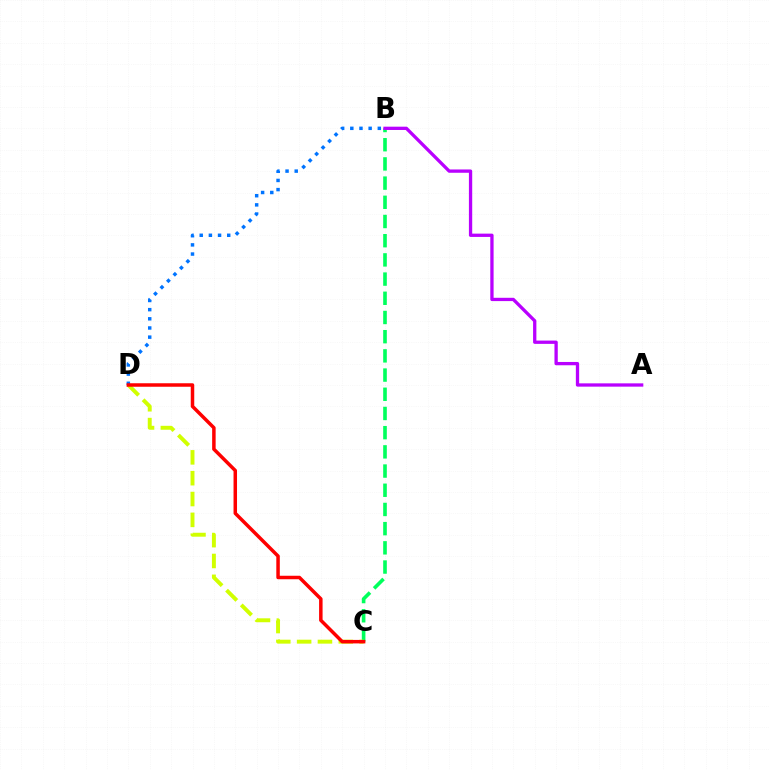{('B', 'C'): [{'color': '#00ff5c', 'line_style': 'dashed', 'thickness': 2.61}], ('C', 'D'): [{'color': '#d1ff00', 'line_style': 'dashed', 'thickness': 2.83}, {'color': '#ff0000', 'line_style': 'solid', 'thickness': 2.52}], ('A', 'B'): [{'color': '#b900ff', 'line_style': 'solid', 'thickness': 2.37}], ('B', 'D'): [{'color': '#0074ff', 'line_style': 'dotted', 'thickness': 2.49}]}